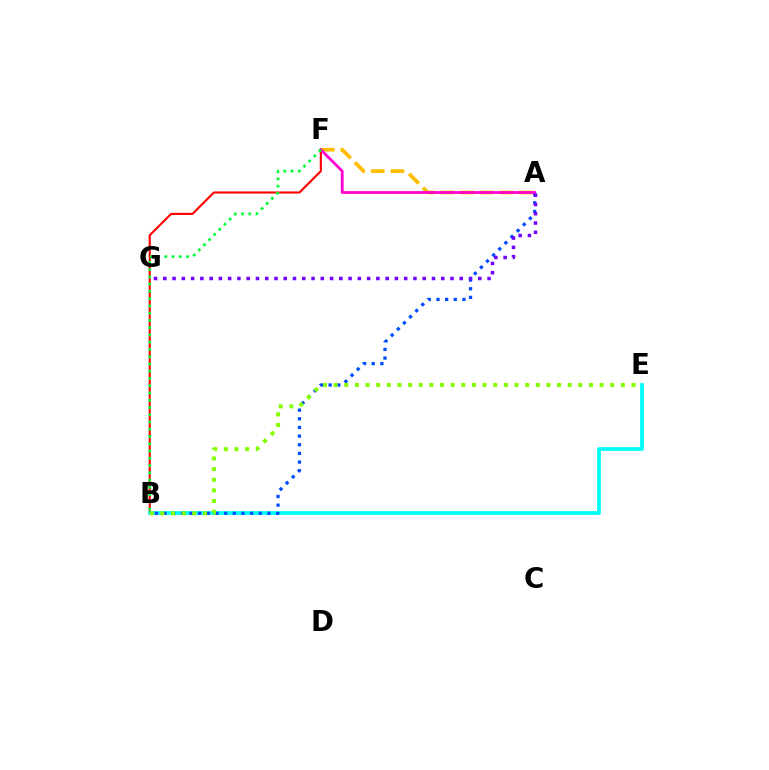{('B', 'F'): [{'color': '#ff0000', 'line_style': 'solid', 'thickness': 1.52}, {'color': '#00ff39', 'line_style': 'dotted', 'thickness': 1.97}], ('B', 'E'): [{'color': '#00fff6', 'line_style': 'solid', 'thickness': 2.68}, {'color': '#84ff00', 'line_style': 'dotted', 'thickness': 2.89}], ('A', 'F'): [{'color': '#ffbd00', 'line_style': 'dashed', 'thickness': 2.67}, {'color': '#ff00cf', 'line_style': 'solid', 'thickness': 2.01}], ('A', 'B'): [{'color': '#004bff', 'line_style': 'dotted', 'thickness': 2.35}], ('A', 'G'): [{'color': '#7200ff', 'line_style': 'dotted', 'thickness': 2.52}]}